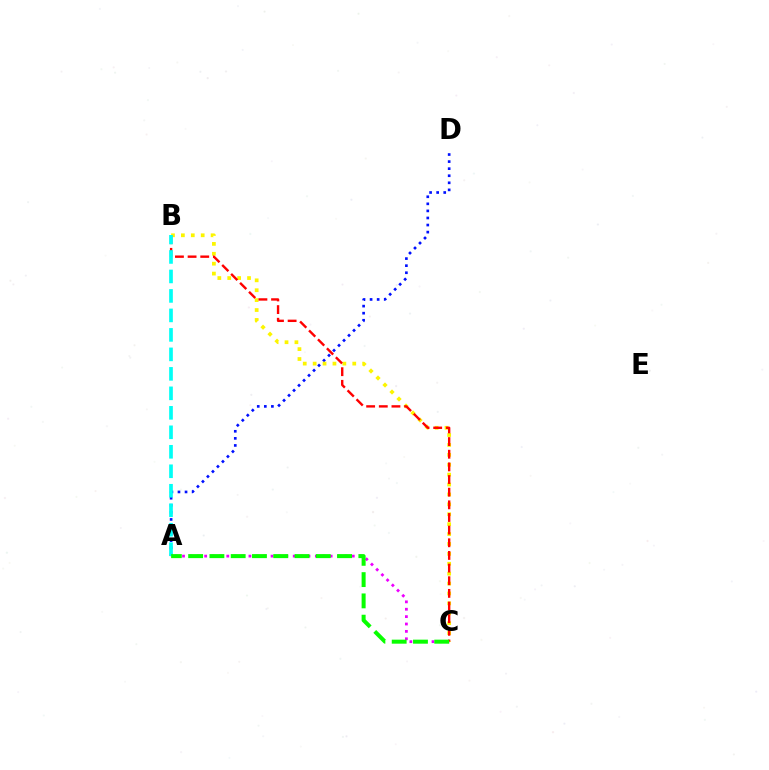{('A', 'D'): [{'color': '#0010ff', 'line_style': 'dotted', 'thickness': 1.92}], ('A', 'C'): [{'color': '#ee00ff', 'line_style': 'dotted', 'thickness': 2.01}, {'color': '#08ff00', 'line_style': 'dashed', 'thickness': 2.89}], ('B', 'C'): [{'color': '#fcf500', 'line_style': 'dotted', 'thickness': 2.69}, {'color': '#ff0000', 'line_style': 'dashed', 'thickness': 1.72}], ('A', 'B'): [{'color': '#00fff6', 'line_style': 'dashed', 'thickness': 2.65}]}